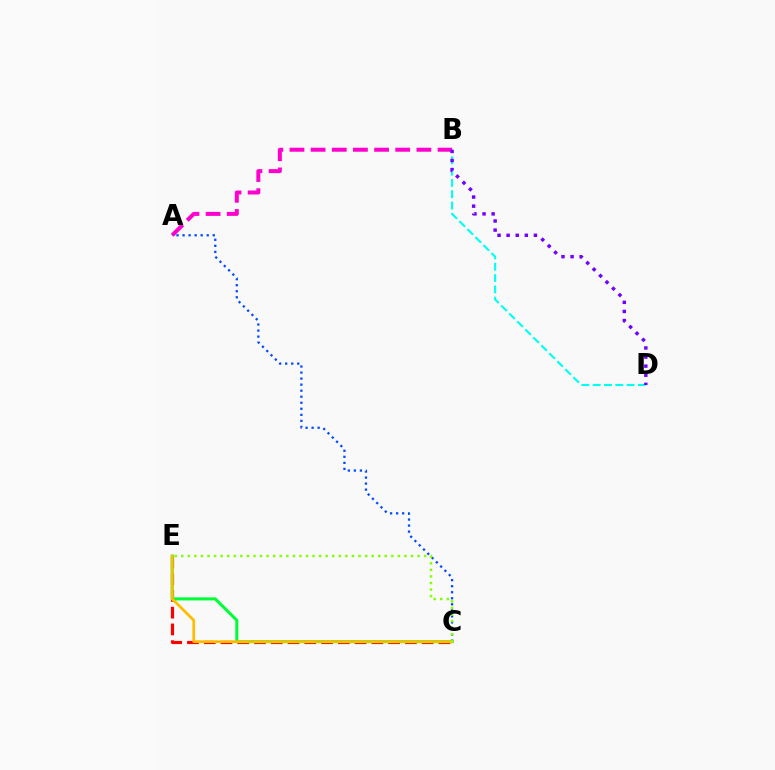{('B', 'D'): [{'color': '#00fff6', 'line_style': 'dashed', 'thickness': 1.54}, {'color': '#7200ff', 'line_style': 'dotted', 'thickness': 2.47}], ('A', 'B'): [{'color': '#ff00cf', 'line_style': 'dashed', 'thickness': 2.87}], ('C', 'E'): [{'color': '#ff0000', 'line_style': 'dashed', 'thickness': 2.28}, {'color': '#00ff39', 'line_style': 'solid', 'thickness': 2.2}, {'color': '#ffbd00', 'line_style': 'solid', 'thickness': 1.99}, {'color': '#84ff00', 'line_style': 'dotted', 'thickness': 1.78}], ('A', 'C'): [{'color': '#004bff', 'line_style': 'dotted', 'thickness': 1.64}]}